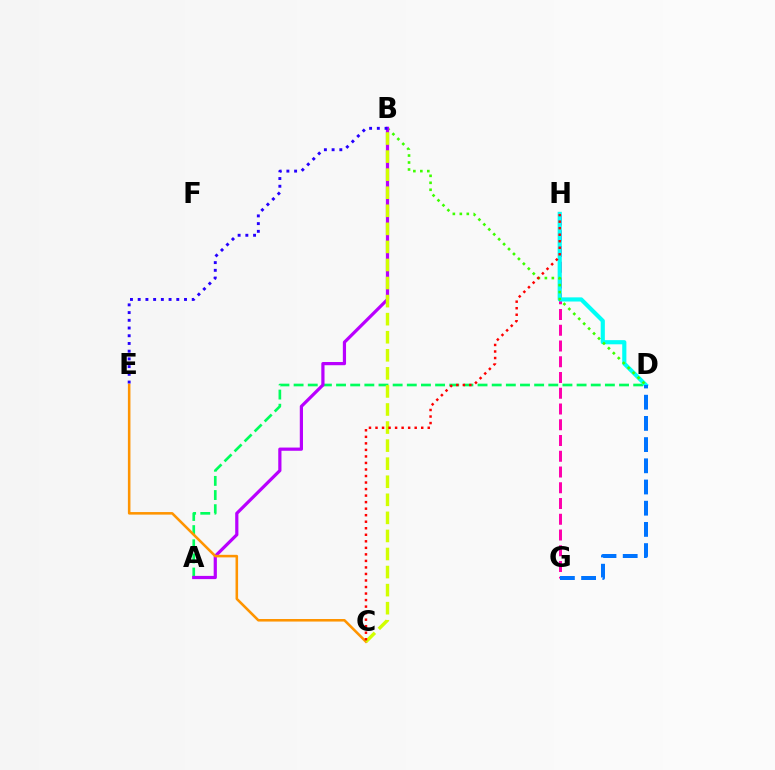{('A', 'D'): [{'color': '#00ff5c', 'line_style': 'dashed', 'thickness': 1.92}], ('G', 'H'): [{'color': '#ff00ac', 'line_style': 'dashed', 'thickness': 2.14}], ('D', 'H'): [{'color': '#00fff6', 'line_style': 'solid', 'thickness': 2.99}], ('D', 'G'): [{'color': '#0074ff', 'line_style': 'dashed', 'thickness': 2.88}], ('B', 'D'): [{'color': '#3dff00', 'line_style': 'dotted', 'thickness': 1.89}], ('A', 'B'): [{'color': '#b900ff', 'line_style': 'solid', 'thickness': 2.31}], ('C', 'E'): [{'color': '#ff9400', 'line_style': 'solid', 'thickness': 1.84}], ('B', 'C'): [{'color': '#d1ff00', 'line_style': 'dashed', 'thickness': 2.45}], ('C', 'H'): [{'color': '#ff0000', 'line_style': 'dotted', 'thickness': 1.77}], ('B', 'E'): [{'color': '#2500ff', 'line_style': 'dotted', 'thickness': 2.1}]}